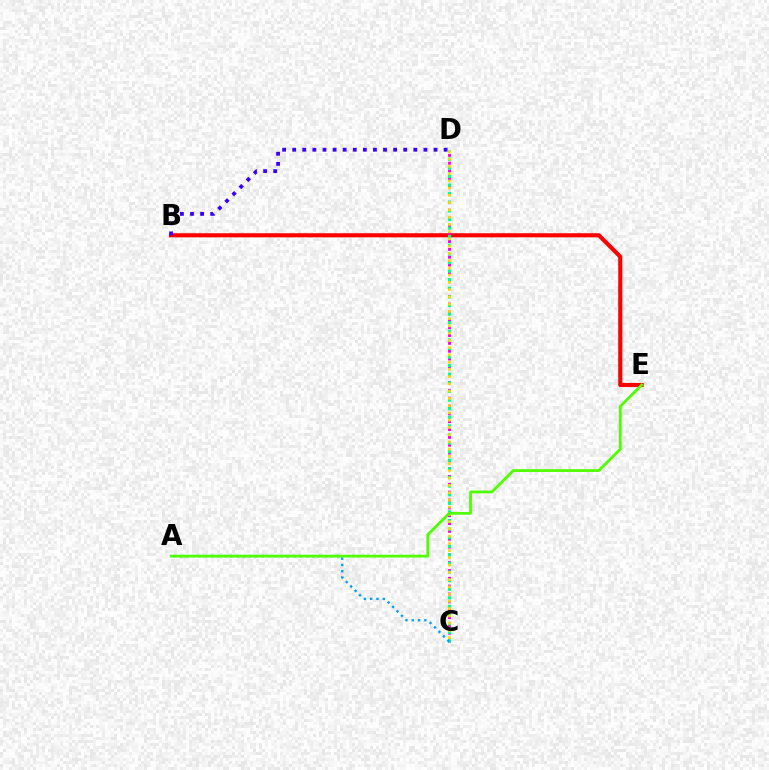{('B', 'E'): [{'color': '#ff0000', 'line_style': 'solid', 'thickness': 2.96}], ('B', 'D'): [{'color': '#3700ff', 'line_style': 'dotted', 'thickness': 2.74}], ('C', 'D'): [{'color': '#ff00ed', 'line_style': 'dotted', 'thickness': 2.13}, {'color': '#00ff86', 'line_style': 'dotted', 'thickness': 2.34}, {'color': '#ffd500', 'line_style': 'dotted', 'thickness': 1.97}], ('A', 'C'): [{'color': '#009eff', 'line_style': 'dotted', 'thickness': 1.71}], ('A', 'E'): [{'color': '#4fff00', 'line_style': 'solid', 'thickness': 2.0}]}